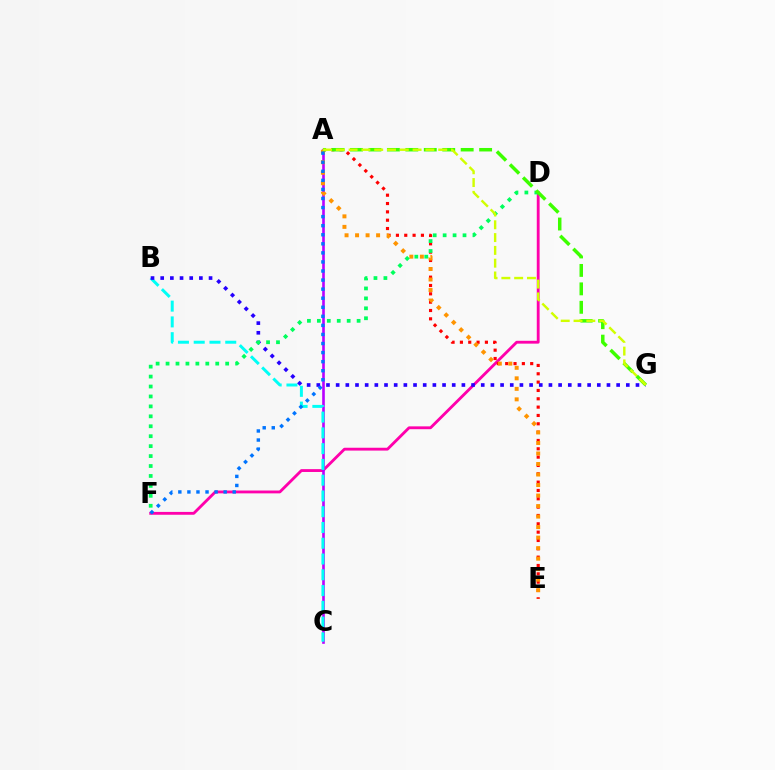{('D', 'F'): [{'color': '#ff00ac', 'line_style': 'solid', 'thickness': 2.04}, {'color': '#00ff5c', 'line_style': 'dotted', 'thickness': 2.7}], ('A', 'C'): [{'color': '#b900ff', 'line_style': 'solid', 'thickness': 1.9}], ('A', 'E'): [{'color': '#ff0000', 'line_style': 'dotted', 'thickness': 2.26}, {'color': '#ff9400', 'line_style': 'dotted', 'thickness': 2.86}], ('B', 'C'): [{'color': '#00fff6', 'line_style': 'dashed', 'thickness': 2.14}], ('B', 'G'): [{'color': '#2500ff', 'line_style': 'dotted', 'thickness': 2.63}], ('A', 'G'): [{'color': '#3dff00', 'line_style': 'dashed', 'thickness': 2.51}, {'color': '#d1ff00', 'line_style': 'dashed', 'thickness': 1.74}], ('A', 'F'): [{'color': '#0074ff', 'line_style': 'dotted', 'thickness': 2.46}]}